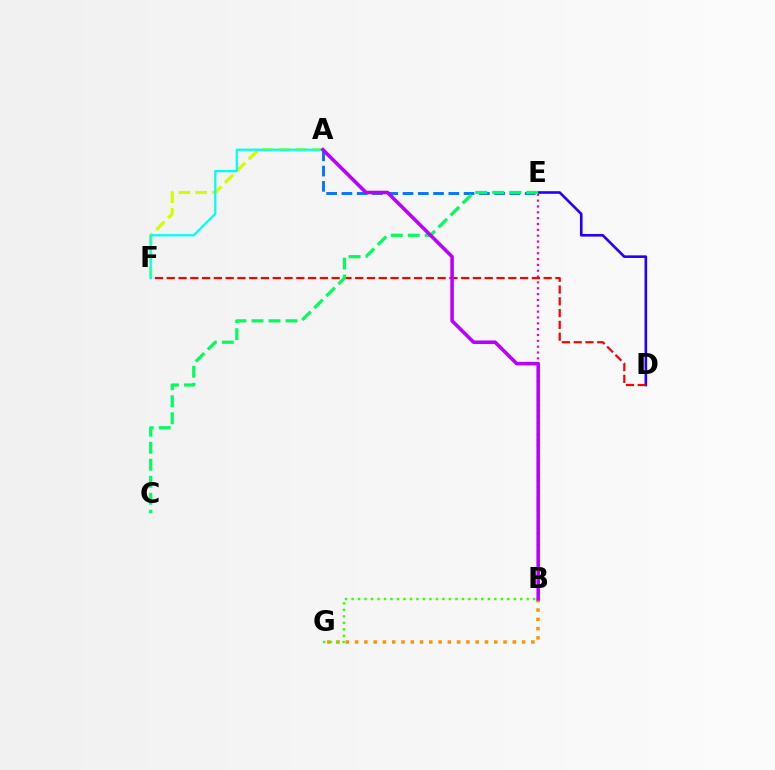{('B', 'E'): [{'color': '#ff00ac', 'line_style': 'dotted', 'thickness': 1.59}], ('D', 'E'): [{'color': '#2500ff', 'line_style': 'solid', 'thickness': 1.89}], ('A', 'F'): [{'color': '#d1ff00', 'line_style': 'dashed', 'thickness': 2.28}, {'color': '#00fff6', 'line_style': 'solid', 'thickness': 1.63}], ('B', 'G'): [{'color': '#ff9400', 'line_style': 'dotted', 'thickness': 2.52}, {'color': '#3dff00', 'line_style': 'dotted', 'thickness': 1.76}], ('D', 'F'): [{'color': '#ff0000', 'line_style': 'dashed', 'thickness': 1.6}], ('A', 'E'): [{'color': '#0074ff', 'line_style': 'dashed', 'thickness': 2.07}], ('C', 'E'): [{'color': '#00ff5c', 'line_style': 'dashed', 'thickness': 2.31}], ('A', 'B'): [{'color': '#b900ff', 'line_style': 'solid', 'thickness': 2.55}]}